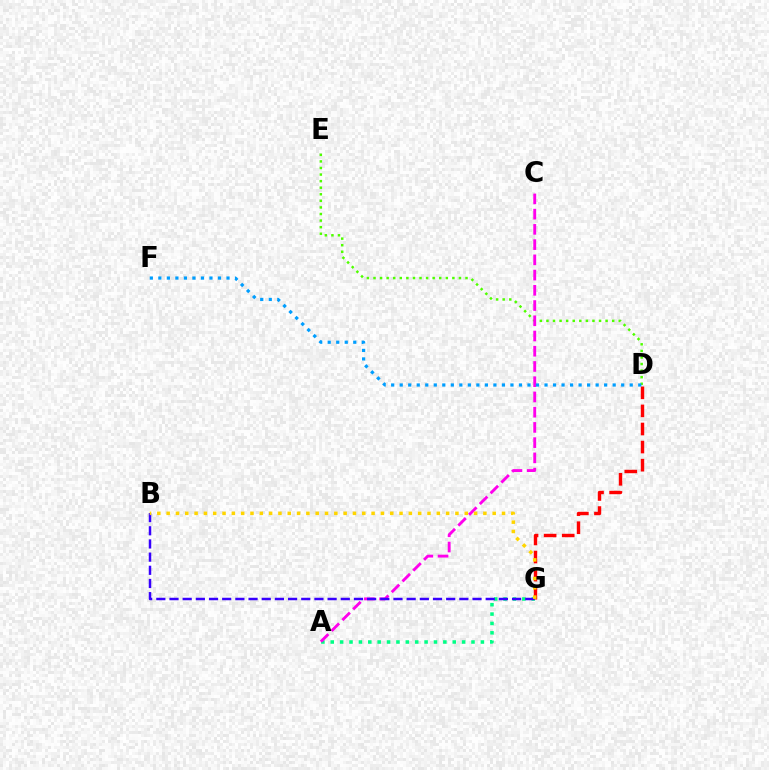{('A', 'G'): [{'color': '#00ff86', 'line_style': 'dotted', 'thickness': 2.55}], ('D', 'G'): [{'color': '#ff0000', 'line_style': 'dashed', 'thickness': 2.46}], ('D', 'E'): [{'color': '#4fff00', 'line_style': 'dotted', 'thickness': 1.79}], ('A', 'C'): [{'color': '#ff00ed', 'line_style': 'dashed', 'thickness': 2.07}], ('B', 'G'): [{'color': '#3700ff', 'line_style': 'dashed', 'thickness': 1.79}, {'color': '#ffd500', 'line_style': 'dotted', 'thickness': 2.53}], ('D', 'F'): [{'color': '#009eff', 'line_style': 'dotted', 'thickness': 2.31}]}